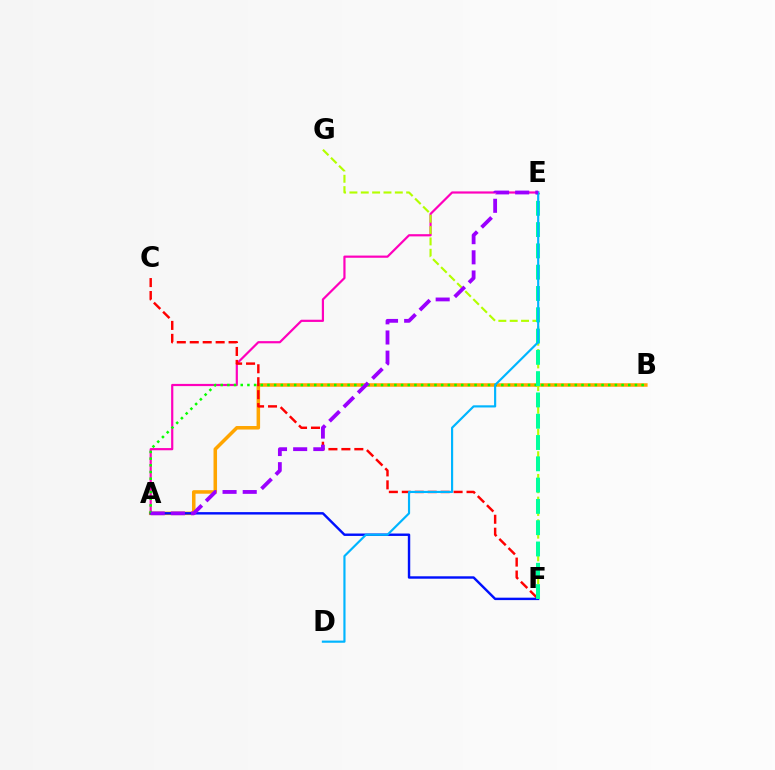{('A', 'E'): [{'color': '#ff00bd', 'line_style': 'solid', 'thickness': 1.58}, {'color': '#9b00ff', 'line_style': 'dashed', 'thickness': 2.74}], ('A', 'B'): [{'color': '#ffa500', 'line_style': 'solid', 'thickness': 2.54}, {'color': '#08ff00', 'line_style': 'dotted', 'thickness': 1.82}], ('C', 'F'): [{'color': '#ff0000', 'line_style': 'dashed', 'thickness': 1.76}], ('A', 'F'): [{'color': '#0010ff', 'line_style': 'solid', 'thickness': 1.74}], ('F', 'G'): [{'color': '#b3ff00', 'line_style': 'dashed', 'thickness': 1.54}], ('E', 'F'): [{'color': '#00ff9d', 'line_style': 'dashed', 'thickness': 2.89}], ('D', 'E'): [{'color': '#00b5ff', 'line_style': 'solid', 'thickness': 1.56}]}